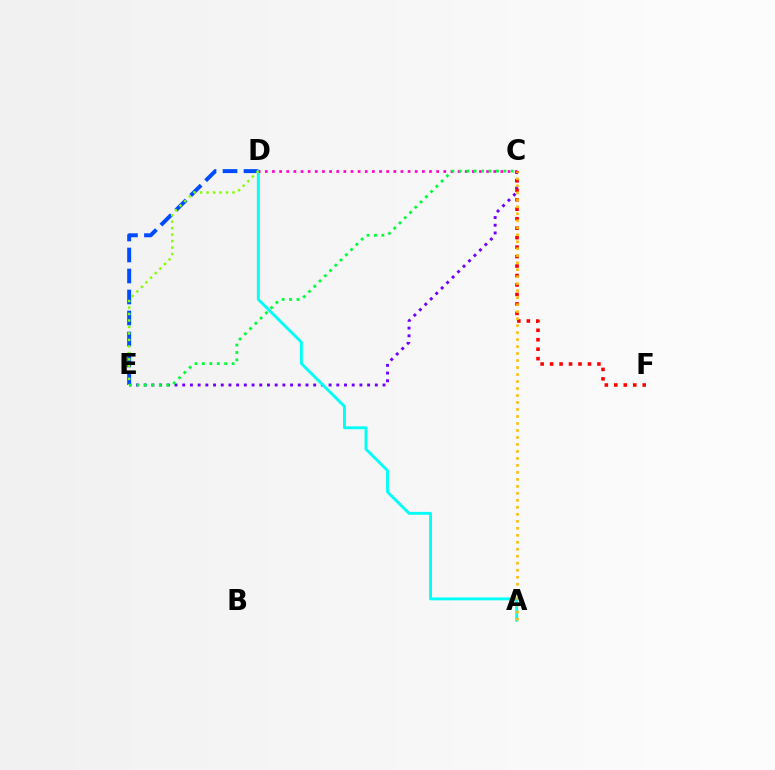{('D', 'E'): [{'color': '#004bff', 'line_style': 'dashed', 'thickness': 2.85}, {'color': '#84ff00', 'line_style': 'dotted', 'thickness': 1.76}], ('C', 'E'): [{'color': '#7200ff', 'line_style': 'dotted', 'thickness': 2.09}, {'color': '#00ff39', 'line_style': 'dotted', 'thickness': 2.02}], ('A', 'D'): [{'color': '#00fff6', 'line_style': 'solid', 'thickness': 2.07}], ('C', 'D'): [{'color': '#ff00cf', 'line_style': 'dotted', 'thickness': 1.94}], ('C', 'F'): [{'color': '#ff0000', 'line_style': 'dotted', 'thickness': 2.57}], ('A', 'C'): [{'color': '#ffbd00', 'line_style': 'dotted', 'thickness': 1.9}]}